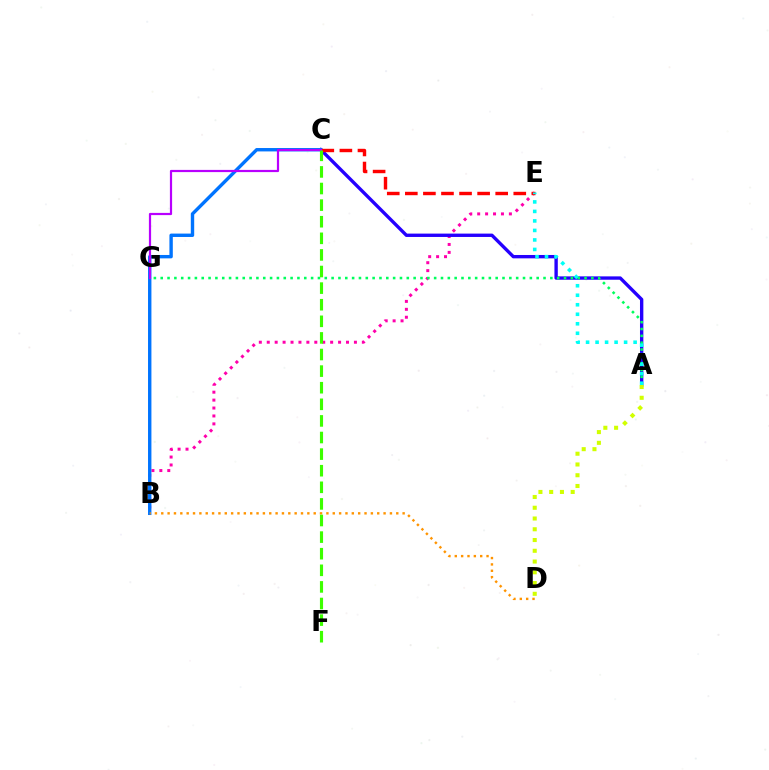{('B', 'E'): [{'color': '#ff00ac', 'line_style': 'dotted', 'thickness': 2.15}], ('A', 'C'): [{'color': '#2500ff', 'line_style': 'solid', 'thickness': 2.42}], ('A', 'G'): [{'color': '#00ff5c', 'line_style': 'dotted', 'thickness': 1.86}], ('B', 'C'): [{'color': '#0074ff', 'line_style': 'solid', 'thickness': 2.44}], ('C', 'E'): [{'color': '#ff0000', 'line_style': 'dashed', 'thickness': 2.46}], ('C', 'G'): [{'color': '#b900ff', 'line_style': 'solid', 'thickness': 1.59}], ('A', 'E'): [{'color': '#00fff6', 'line_style': 'dotted', 'thickness': 2.58}], ('A', 'D'): [{'color': '#d1ff00', 'line_style': 'dotted', 'thickness': 2.92}], ('B', 'D'): [{'color': '#ff9400', 'line_style': 'dotted', 'thickness': 1.73}], ('C', 'F'): [{'color': '#3dff00', 'line_style': 'dashed', 'thickness': 2.26}]}